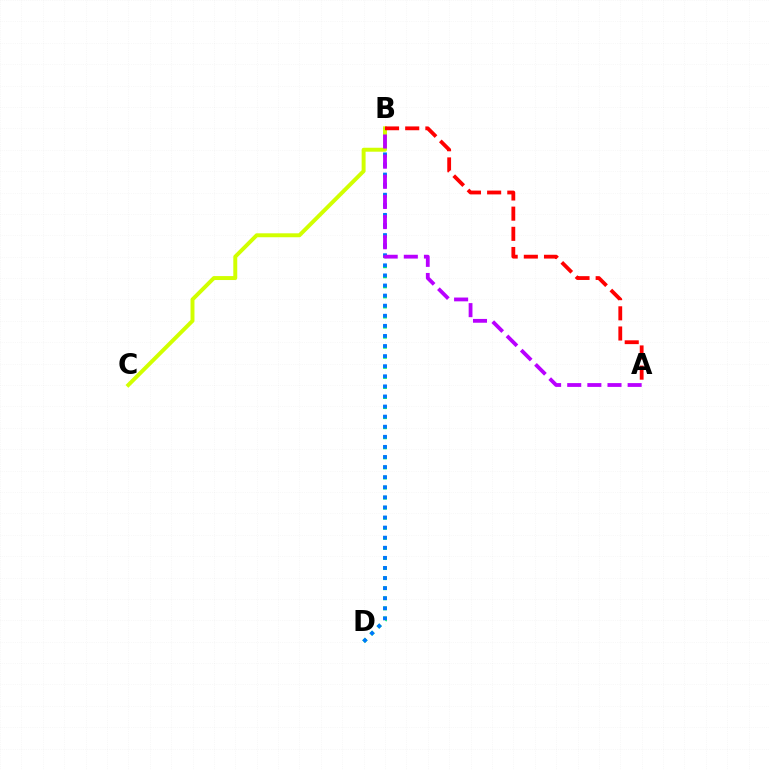{('B', 'D'): [{'color': '#00ff5c', 'line_style': 'dotted', 'thickness': 2.73}, {'color': '#0074ff', 'line_style': 'dotted', 'thickness': 2.74}], ('B', 'C'): [{'color': '#d1ff00', 'line_style': 'solid', 'thickness': 2.84}], ('A', 'B'): [{'color': '#b900ff', 'line_style': 'dashed', 'thickness': 2.74}, {'color': '#ff0000', 'line_style': 'dashed', 'thickness': 2.74}]}